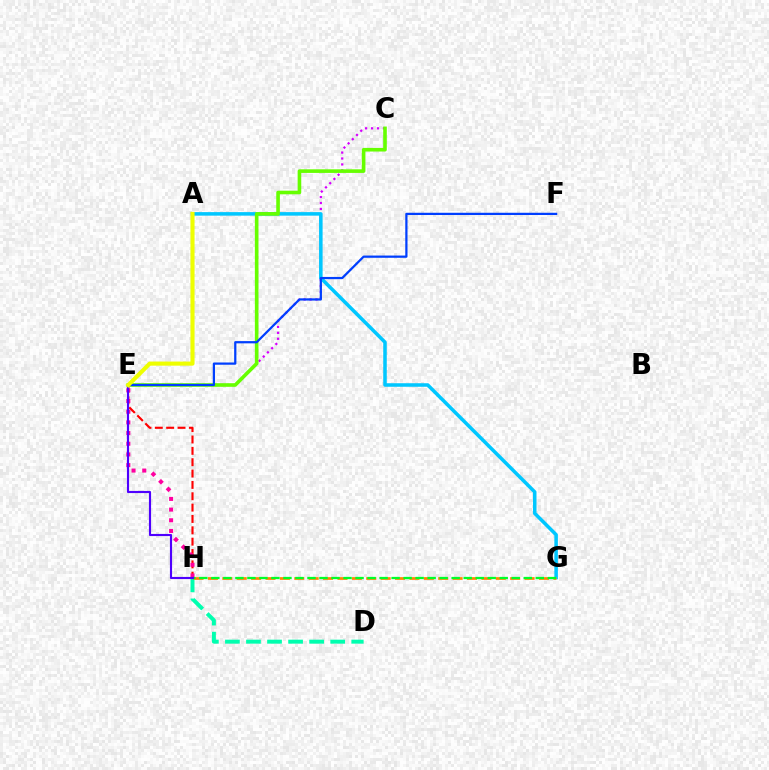{('D', 'H'): [{'color': '#00ffaf', 'line_style': 'dashed', 'thickness': 2.86}], ('C', 'E'): [{'color': '#d600ff', 'line_style': 'dotted', 'thickness': 1.61}, {'color': '#66ff00', 'line_style': 'solid', 'thickness': 2.6}], ('A', 'G'): [{'color': '#00c7ff', 'line_style': 'solid', 'thickness': 2.54}], ('E', 'H'): [{'color': '#ff0000', 'line_style': 'dashed', 'thickness': 1.54}, {'color': '#ff00a0', 'line_style': 'dotted', 'thickness': 2.9}, {'color': '#4f00ff', 'line_style': 'solid', 'thickness': 1.54}], ('G', 'H'): [{'color': '#ff8800', 'line_style': 'dashed', 'thickness': 1.96}, {'color': '#00ff27', 'line_style': 'dashed', 'thickness': 1.63}], ('E', 'F'): [{'color': '#003fff', 'line_style': 'solid', 'thickness': 1.61}], ('A', 'E'): [{'color': '#eeff00', 'line_style': 'solid', 'thickness': 2.96}]}